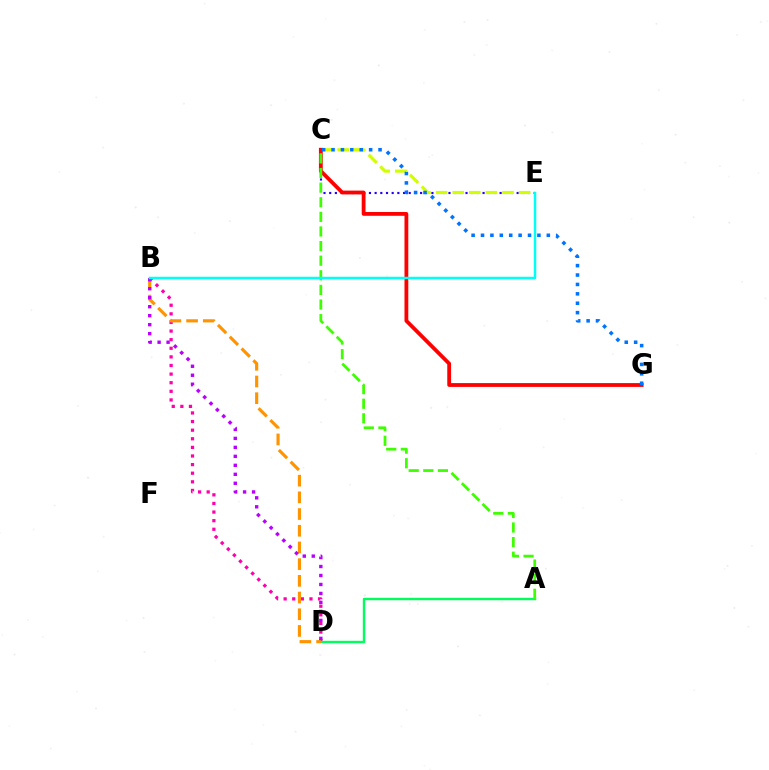{('C', 'E'): [{'color': '#2500ff', 'line_style': 'dotted', 'thickness': 1.54}, {'color': '#d1ff00', 'line_style': 'dashed', 'thickness': 2.25}], ('B', 'D'): [{'color': '#ff00ac', 'line_style': 'dotted', 'thickness': 2.34}, {'color': '#ff9400', 'line_style': 'dashed', 'thickness': 2.27}, {'color': '#b900ff', 'line_style': 'dotted', 'thickness': 2.44}], ('A', 'D'): [{'color': '#00ff5c', 'line_style': 'solid', 'thickness': 1.74}], ('C', 'G'): [{'color': '#ff0000', 'line_style': 'solid', 'thickness': 2.74}, {'color': '#0074ff', 'line_style': 'dotted', 'thickness': 2.55}], ('A', 'C'): [{'color': '#3dff00', 'line_style': 'dashed', 'thickness': 1.99}], ('B', 'E'): [{'color': '#00fff6', 'line_style': 'solid', 'thickness': 1.79}]}